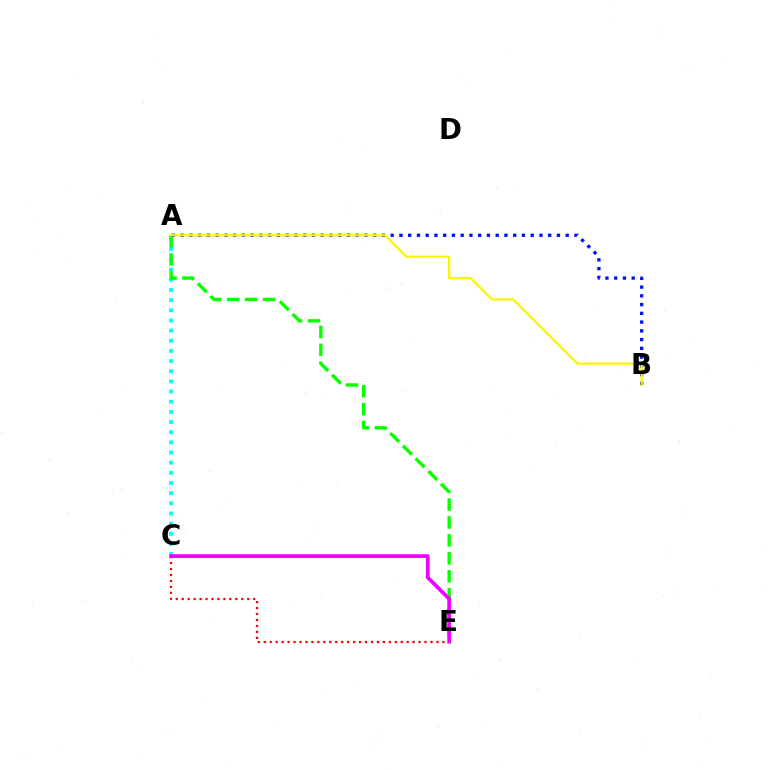{('C', 'E'): [{'color': '#ff0000', 'line_style': 'dotted', 'thickness': 1.62}, {'color': '#ee00ff', 'line_style': 'solid', 'thickness': 2.68}], ('A', 'C'): [{'color': '#00fff6', 'line_style': 'dotted', 'thickness': 2.76}], ('A', 'E'): [{'color': '#08ff00', 'line_style': 'dashed', 'thickness': 2.43}], ('A', 'B'): [{'color': '#0010ff', 'line_style': 'dotted', 'thickness': 2.38}, {'color': '#fcf500', 'line_style': 'solid', 'thickness': 1.63}]}